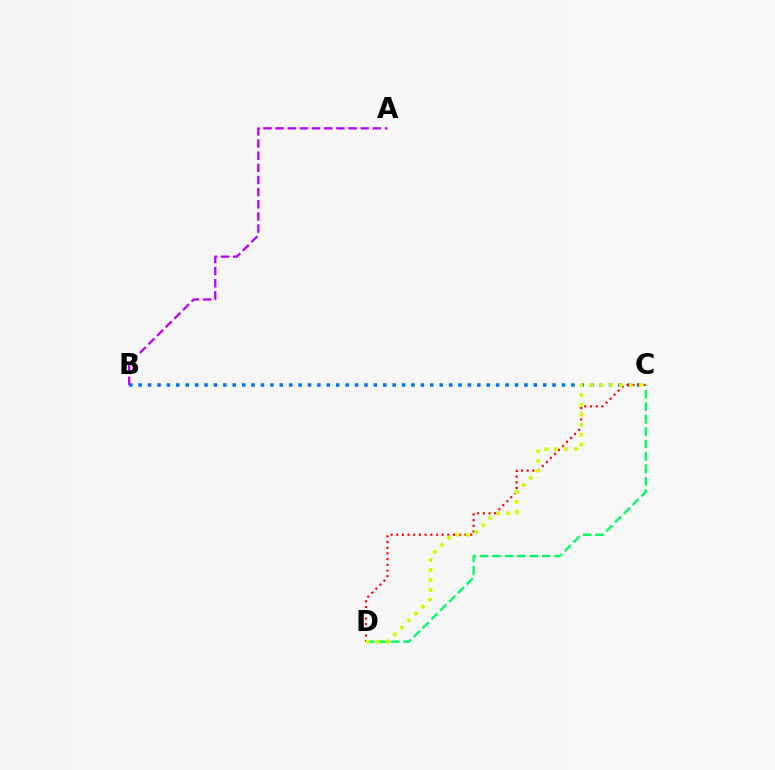{('B', 'C'): [{'color': '#0074ff', 'line_style': 'dotted', 'thickness': 2.56}], ('C', 'D'): [{'color': '#ff0000', 'line_style': 'dotted', 'thickness': 1.55}, {'color': '#00ff5c', 'line_style': 'dashed', 'thickness': 1.69}, {'color': '#d1ff00', 'line_style': 'dotted', 'thickness': 2.7}], ('A', 'B'): [{'color': '#b900ff', 'line_style': 'dashed', 'thickness': 1.65}]}